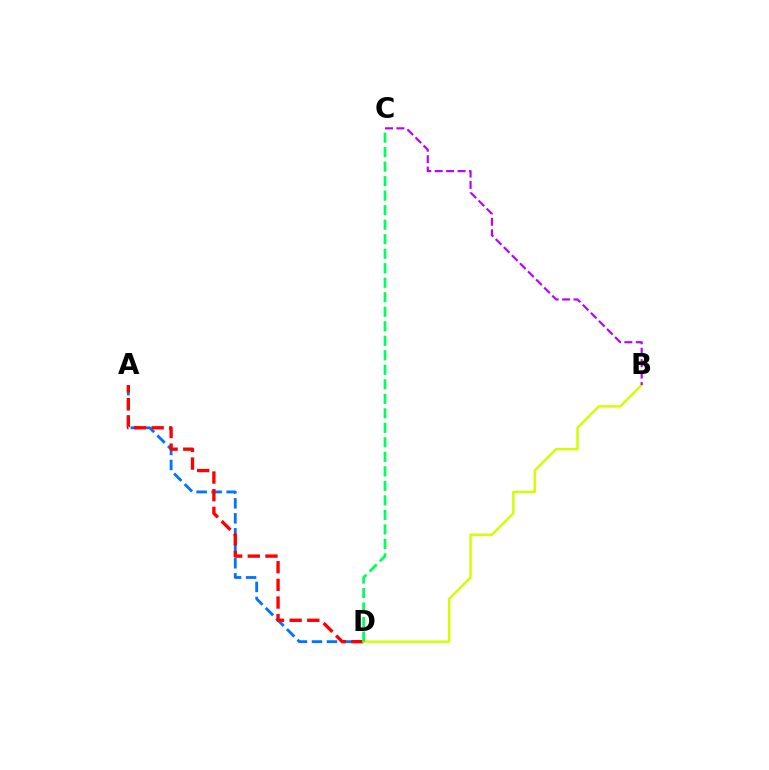{('A', 'D'): [{'color': '#0074ff', 'line_style': 'dashed', 'thickness': 2.04}, {'color': '#ff0000', 'line_style': 'dashed', 'thickness': 2.4}], ('B', 'D'): [{'color': '#d1ff00', 'line_style': 'solid', 'thickness': 1.76}], ('B', 'C'): [{'color': '#b900ff', 'line_style': 'dashed', 'thickness': 1.55}], ('C', 'D'): [{'color': '#00ff5c', 'line_style': 'dashed', 'thickness': 1.97}]}